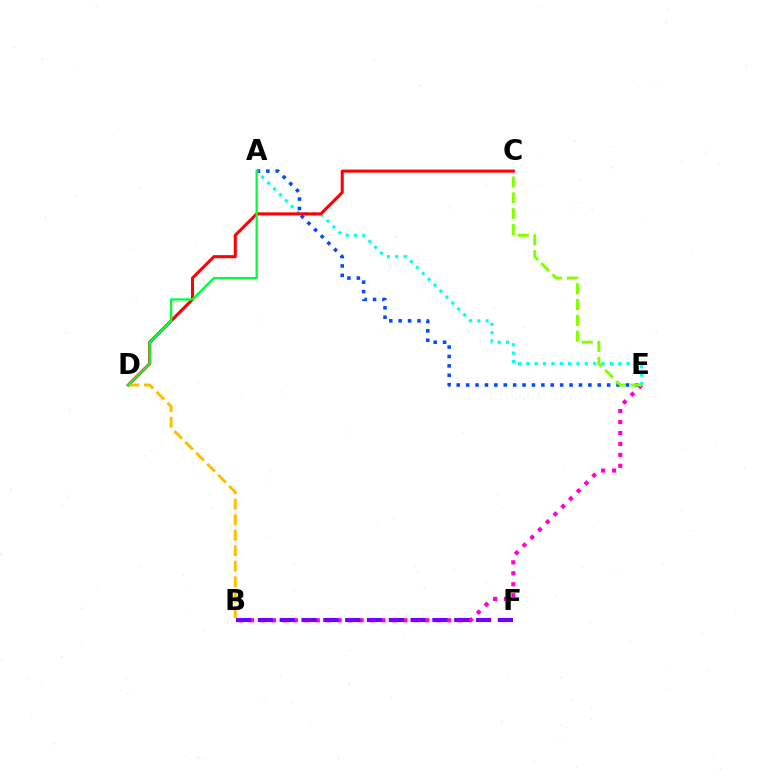{('B', 'E'): [{'color': '#ff00cf', 'line_style': 'dotted', 'thickness': 2.98}], ('A', 'E'): [{'color': '#004bff', 'line_style': 'dotted', 'thickness': 2.55}, {'color': '#00fff6', 'line_style': 'dotted', 'thickness': 2.27}], ('C', 'E'): [{'color': '#84ff00', 'line_style': 'dashed', 'thickness': 2.15}], ('C', 'D'): [{'color': '#ff0000', 'line_style': 'solid', 'thickness': 2.2}], ('B', 'F'): [{'color': '#7200ff', 'line_style': 'dashed', 'thickness': 2.96}], ('B', 'D'): [{'color': '#ffbd00', 'line_style': 'dashed', 'thickness': 2.11}], ('A', 'D'): [{'color': '#00ff39', 'line_style': 'solid', 'thickness': 1.64}]}